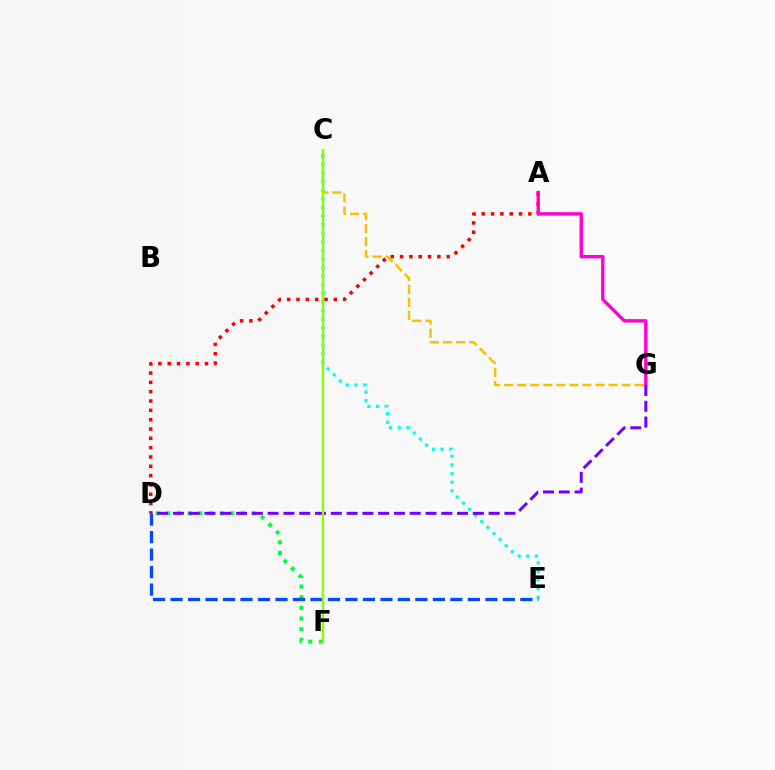{('D', 'F'): [{'color': '#00ff39', 'line_style': 'dotted', 'thickness': 2.9}], ('A', 'D'): [{'color': '#ff0000', 'line_style': 'dotted', 'thickness': 2.53}], ('C', 'G'): [{'color': '#ffbd00', 'line_style': 'dashed', 'thickness': 1.77}], ('A', 'G'): [{'color': '#ff00cf', 'line_style': 'solid', 'thickness': 2.44}], ('C', 'E'): [{'color': '#00fff6', 'line_style': 'dotted', 'thickness': 2.34}], ('D', 'G'): [{'color': '#7200ff', 'line_style': 'dashed', 'thickness': 2.14}], ('D', 'E'): [{'color': '#004bff', 'line_style': 'dashed', 'thickness': 2.38}], ('C', 'F'): [{'color': '#84ff00', 'line_style': 'solid', 'thickness': 1.67}]}